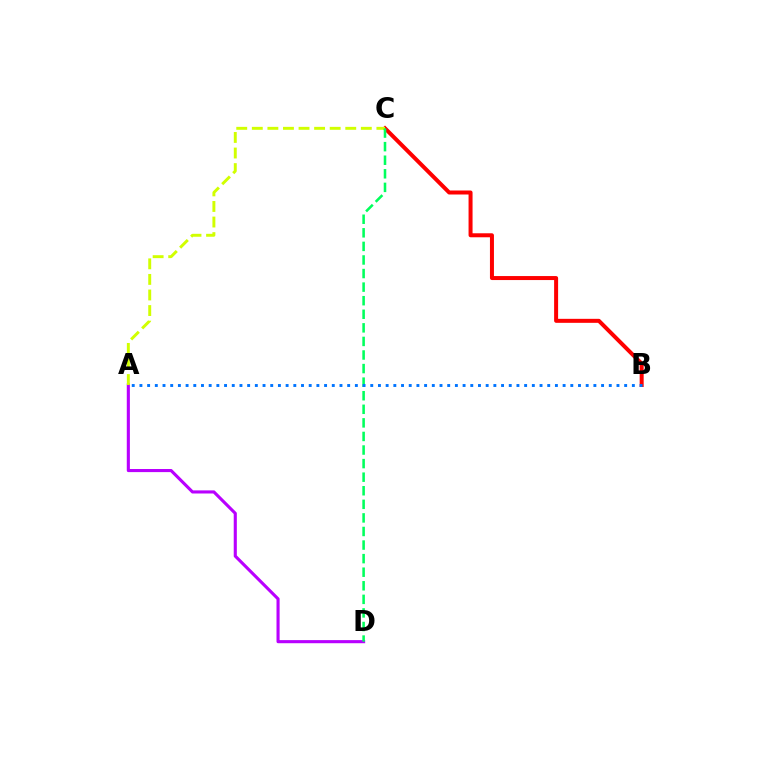{('A', 'D'): [{'color': '#b900ff', 'line_style': 'solid', 'thickness': 2.24}], ('B', 'C'): [{'color': '#ff0000', 'line_style': 'solid', 'thickness': 2.88}], ('A', 'C'): [{'color': '#d1ff00', 'line_style': 'dashed', 'thickness': 2.12}], ('C', 'D'): [{'color': '#00ff5c', 'line_style': 'dashed', 'thickness': 1.84}], ('A', 'B'): [{'color': '#0074ff', 'line_style': 'dotted', 'thickness': 2.09}]}